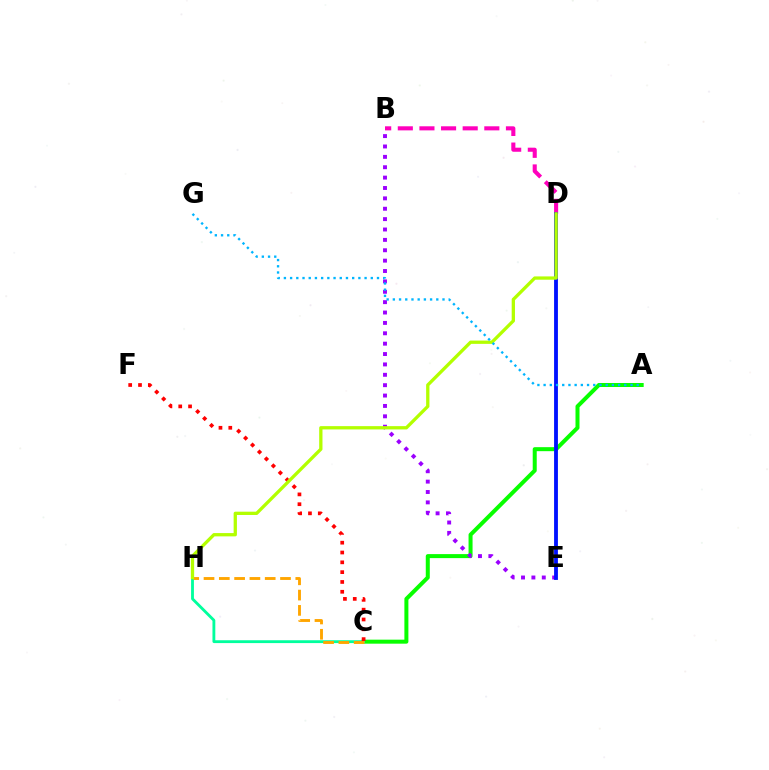{('A', 'C'): [{'color': '#08ff00', 'line_style': 'solid', 'thickness': 2.89}], ('C', 'H'): [{'color': '#00ff9d', 'line_style': 'solid', 'thickness': 2.04}, {'color': '#ffa500', 'line_style': 'dashed', 'thickness': 2.08}], ('B', 'E'): [{'color': '#9b00ff', 'line_style': 'dotted', 'thickness': 2.82}], ('C', 'F'): [{'color': '#ff0000', 'line_style': 'dotted', 'thickness': 2.67}], ('B', 'D'): [{'color': '#ff00bd', 'line_style': 'dashed', 'thickness': 2.94}], ('D', 'E'): [{'color': '#0010ff', 'line_style': 'solid', 'thickness': 2.76}], ('D', 'H'): [{'color': '#b3ff00', 'line_style': 'solid', 'thickness': 2.37}], ('A', 'G'): [{'color': '#00b5ff', 'line_style': 'dotted', 'thickness': 1.69}]}